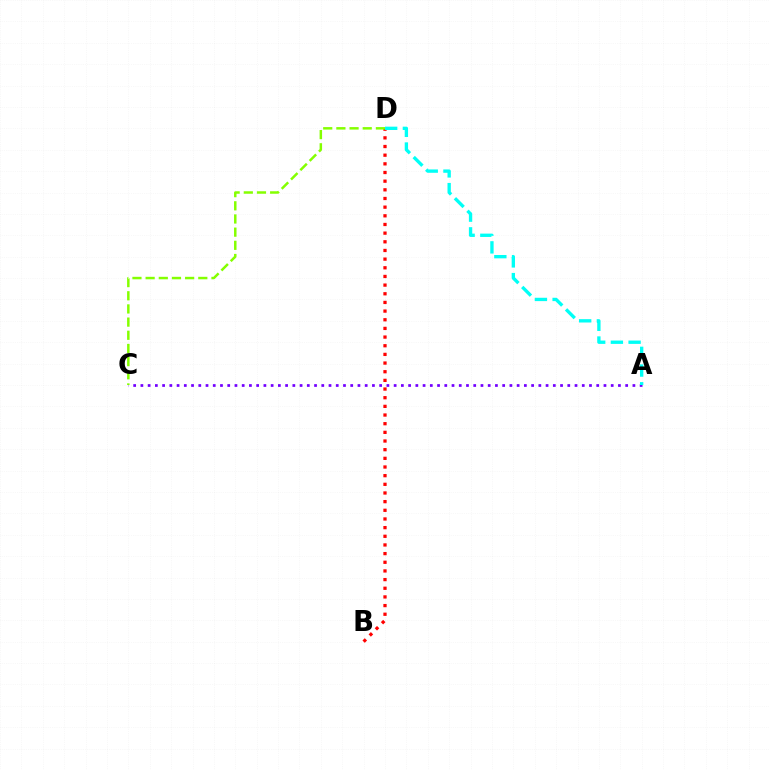{('A', 'C'): [{'color': '#7200ff', 'line_style': 'dotted', 'thickness': 1.97}], ('B', 'D'): [{'color': '#ff0000', 'line_style': 'dotted', 'thickness': 2.35}], ('C', 'D'): [{'color': '#84ff00', 'line_style': 'dashed', 'thickness': 1.79}], ('A', 'D'): [{'color': '#00fff6', 'line_style': 'dashed', 'thickness': 2.41}]}